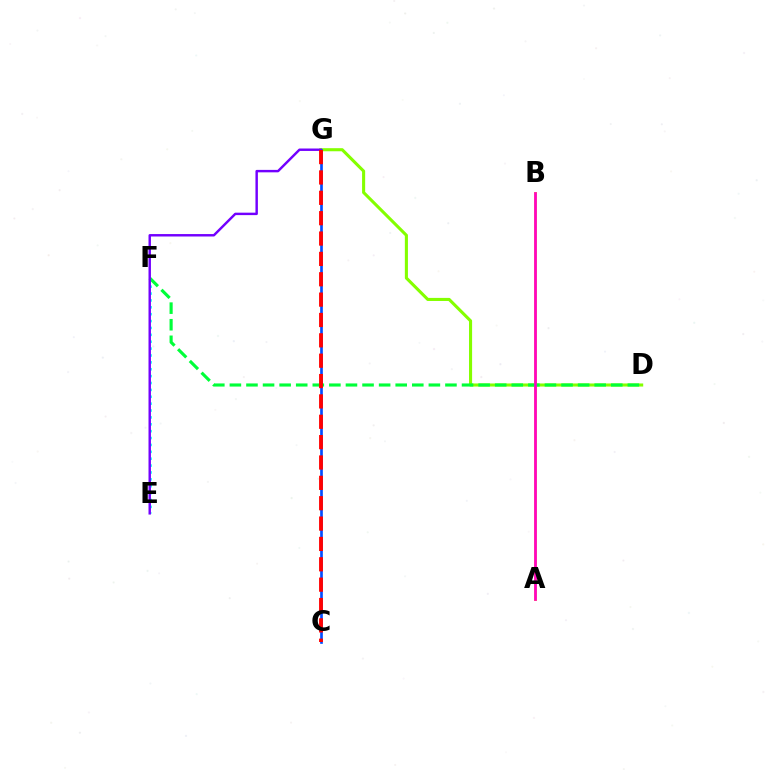{('E', 'F'): [{'color': '#00fff6', 'line_style': 'dotted', 'thickness': 1.87}], ('A', 'B'): [{'color': '#ffbd00', 'line_style': 'solid', 'thickness': 2.05}, {'color': '#ff00cf', 'line_style': 'solid', 'thickness': 1.89}], ('D', 'G'): [{'color': '#84ff00', 'line_style': 'solid', 'thickness': 2.22}], ('C', 'G'): [{'color': '#004bff', 'line_style': 'solid', 'thickness': 1.92}, {'color': '#ff0000', 'line_style': 'dashed', 'thickness': 2.77}], ('D', 'F'): [{'color': '#00ff39', 'line_style': 'dashed', 'thickness': 2.25}], ('E', 'G'): [{'color': '#7200ff', 'line_style': 'solid', 'thickness': 1.76}]}